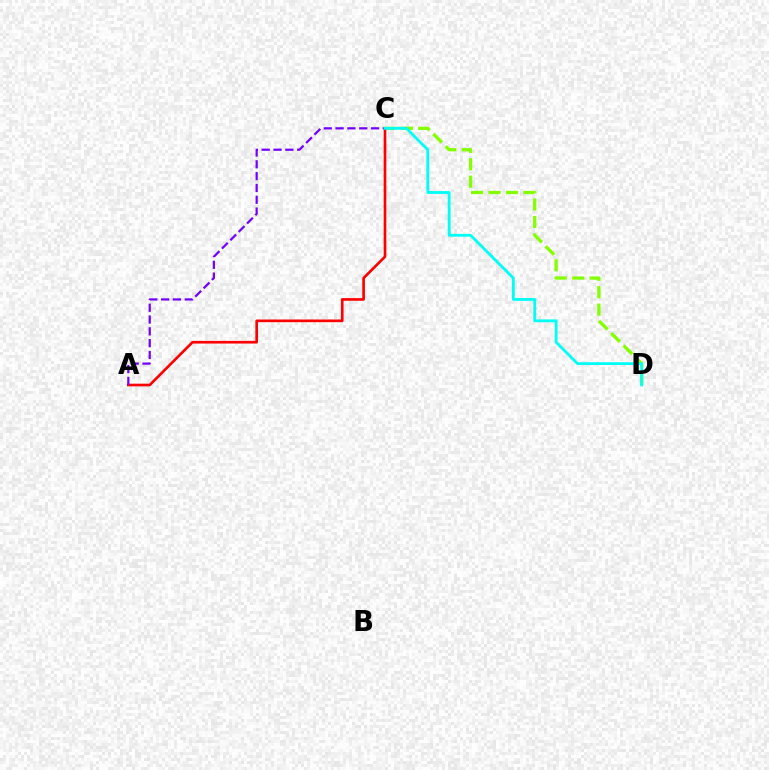{('C', 'D'): [{'color': '#84ff00', 'line_style': 'dashed', 'thickness': 2.37}, {'color': '#00fff6', 'line_style': 'solid', 'thickness': 2.03}], ('A', 'C'): [{'color': '#ff0000', 'line_style': 'solid', 'thickness': 1.91}, {'color': '#7200ff', 'line_style': 'dashed', 'thickness': 1.61}]}